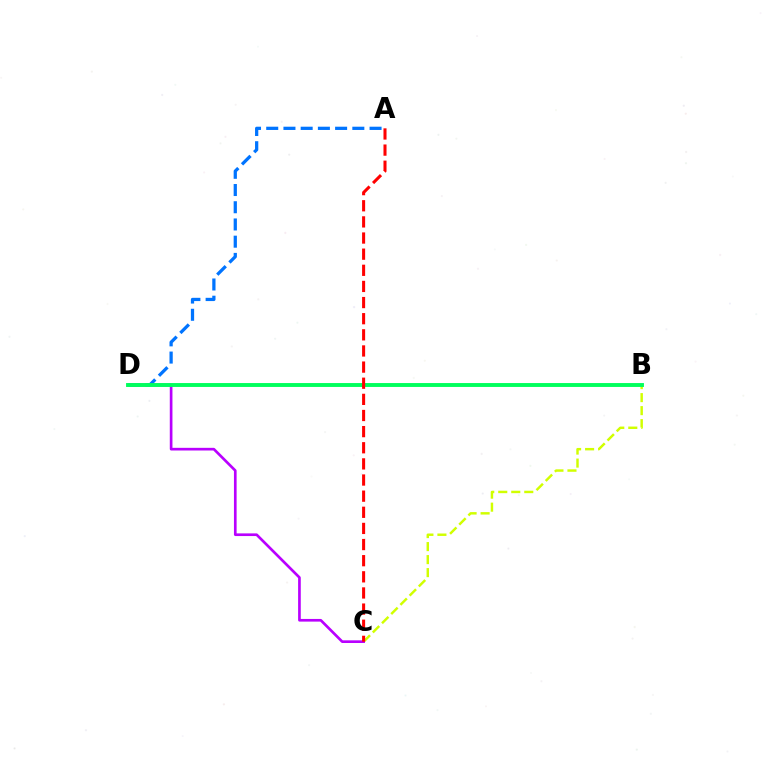{('A', 'D'): [{'color': '#0074ff', 'line_style': 'dashed', 'thickness': 2.34}], ('B', 'C'): [{'color': '#d1ff00', 'line_style': 'dashed', 'thickness': 1.77}], ('C', 'D'): [{'color': '#b900ff', 'line_style': 'solid', 'thickness': 1.92}], ('B', 'D'): [{'color': '#00ff5c', 'line_style': 'solid', 'thickness': 2.8}], ('A', 'C'): [{'color': '#ff0000', 'line_style': 'dashed', 'thickness': 2.19}]}